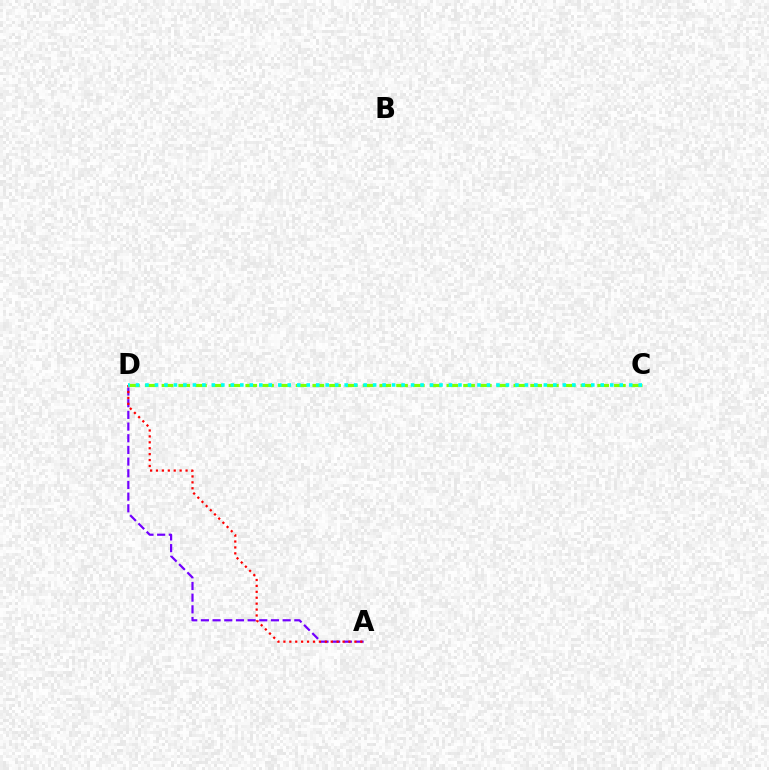{('A', 'D'): [{'color': '#7200ff', 'line_style': 'dashed', 'thickness': 1.59}, {'color': '#ff0000', 'line_style': 'dotted', 'thickness': 1.61}], ('C', 'D'): [{'color': '#84ff00', 'line_style': 'dashed', 'thickness': 2.28}, {'color': '#00fff6', 'line_style': 'dotted', 'thickness': 2.58}]}